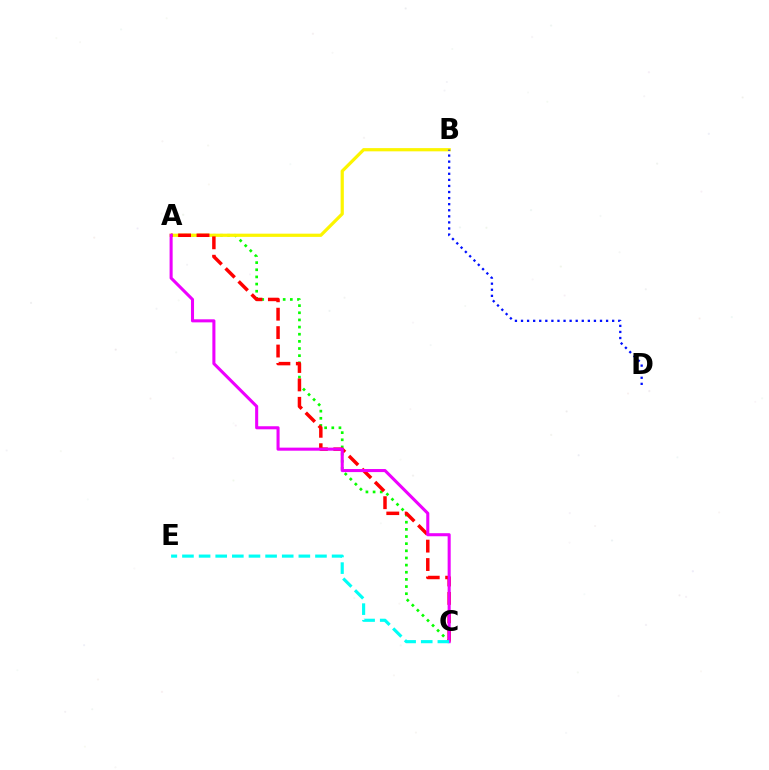{('A', 'C'): [{'color': '#08ff00', 'line_style': 'dotted', 'thickness': 1.94}, {'color': '#ff0000', 'line_style': 'dashed', 'thickness': 2.5}, {'color': '#ee00ff', 'line_style': 'solid', 'thickness': 2.2}], ('A', 'B'): [{'color': '#fcf500', 'line_style': 'solid', 'thickness': 2.32}], ('B', 'D'): [{'color': '#0010ff', 'line_style': 'dotted', 'thickness': 1.65}], ('C', 'E'): [{'color': '#00fff6', 'line_style': 'dashed', 'thickness': 2.26}]}